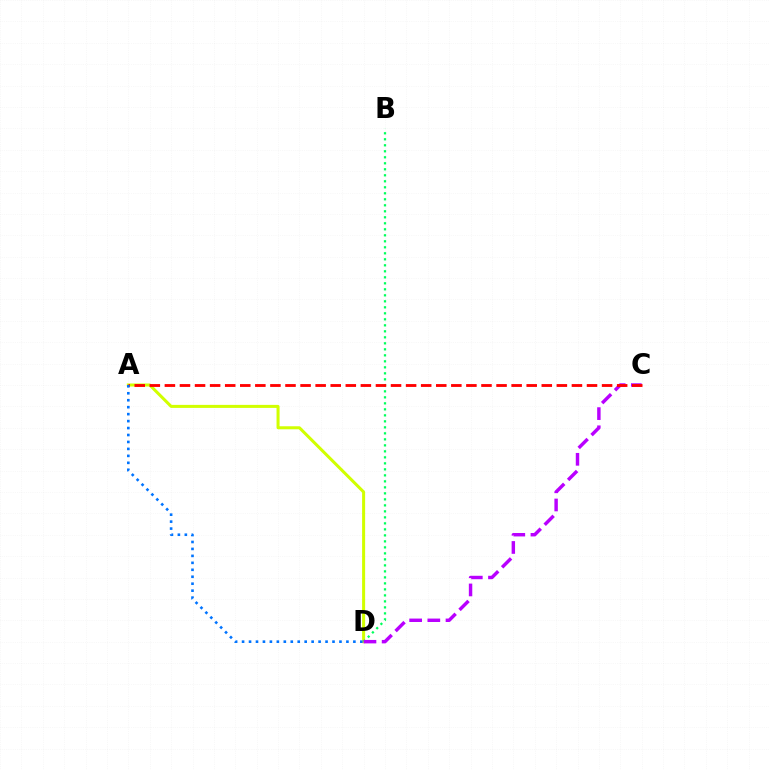{('A', 'D'): [{'color': '#d1ff00', 'line_style': 'solid', 'thickness': 2.18}, {'color': '#0074ff', 'line_style': 'dotted', 'thickness': 1.89}], ('B', 'D'): [{'color': '#00ff5c', 'line_style': 'dotted', 'thickness': 1.63}], ('C', 'D'): [{'color': '#b900ff', 'line_style': 'dashed', 'thickness': 2.47}], ('A', 'C'): [{'color': '#ff0000', 'line_style': 'dashed', 'thickness': 2.05}]}